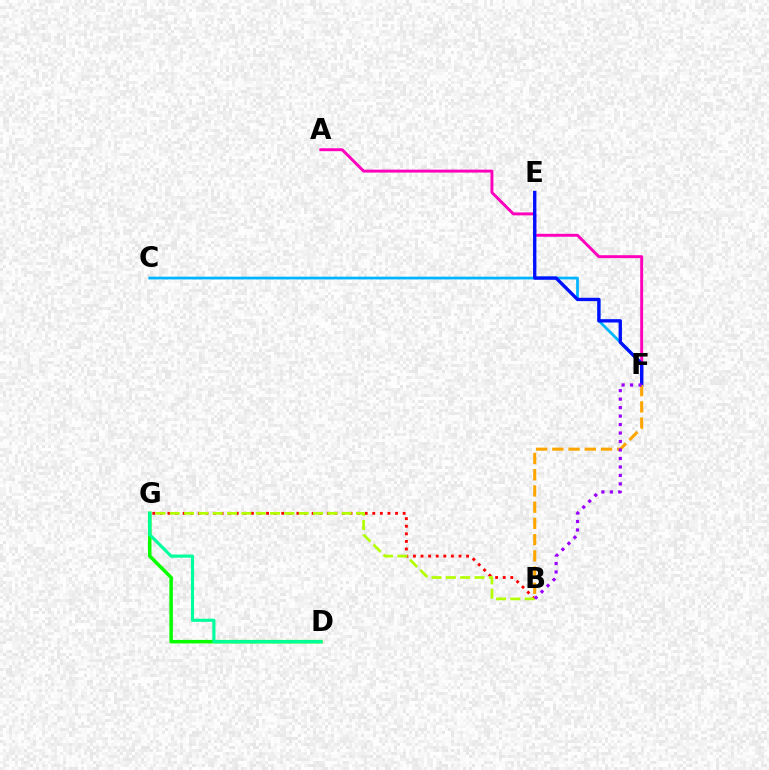{('D', 'G'): [{'color': '#08ff00', 'line_style': 'solid', 'thickness': 2.54}, {'color': '#00ff9d', 'line_style': 'solid', 'thickness': 2.25}], ('C', 'F'): [{'color': '#00b5ff', 'line_style': 'solid', 'thickness': 1.97}], ('B', 'G'): [{'color': '#ff0000', 'line_style': 'dotted', 'thickness': 2.06}, {'color': '#b3ff00', 'line_style': 'dashed', 'thickness': 1.95}], ('A', 'F'): [{'color': '#ff00bd', 'line_style': 'solid', 'thickness': 2.12}], ('E', 'F'): [{'color': '#0010ff', 'line_style': 'solid', 'thickness': 2.4}], ('B', 'F'): [{'color': '#ffa500', 'line_style': 'dashed', 'thickness': 2.2}, {'color': '#9b00ff', 'line_style': 'dotted', 'thickness': 2.3}]}